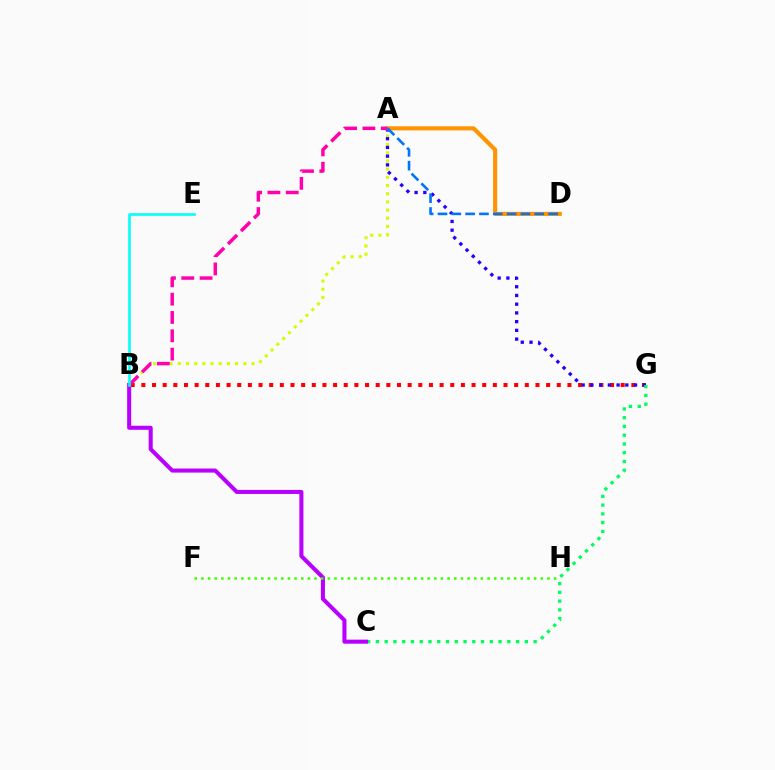{('A', 'B'): [{'color': '#d1ff00', 'line_style': 'dotted', 'thickness': 2.23}, {'color': '#ff00ac', 'line_style': 'dashed', 'thickness': 2.49}], ('B', 'G'): [{'color': '#ff0000', 'line_style': 'dotted', 'thickness': 2.89}], ('A', 'G'): [{'color': '#2500ff', 'line_style': 'dotted', 'thickness': 2.37}], ('C', 'G'): [{'color': '#00ff5c', 'line_style': 'dotted', 'thickness': 2.38}], ('B', 'C'): [{'color': '#b900ff', 'line_style': 'solid', 'thickness': 2.92}], ('F', 'H'): [{'color': '#3dff00', 'line_style': 'dotted', 'thickness': 1.81}], ('A', 'D'): [{'color': '#ff9400', 'line_style': 'solid', 'thickness': 2.96}, {'color': '#0074ff', 'line_style': 'dashed', 'thickness': 1.88}], ('B', 'E'): [{'color': '#00fff6', 'line_style': 'solid', 'thickness': 1.86}]}